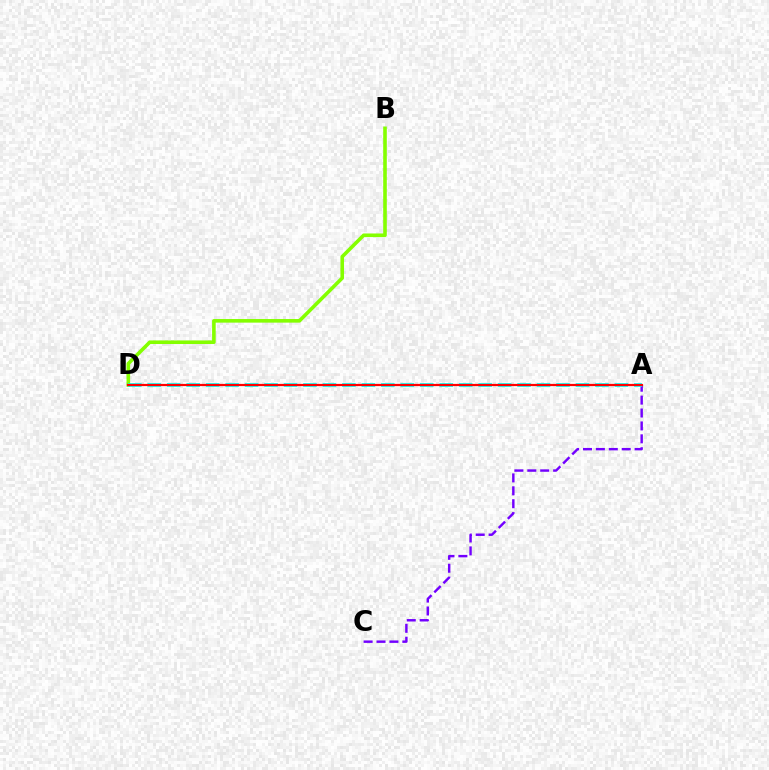{('A', 'C'): [{'color': '#7200ff', 'line_style': 'dashed', 'thickness': 1.75}], ('B', 'D'): [{'color': '#84ff00', 'line_style': 'solid', 'thickness': 2.59}], ('A', 'D'): [{'color': '#00fff6', 'line_style': 'dashed', 'thickness': 2.64}, {'color': '#ff0000', 'line_style': 'solid', 'thickness': 1.59}]}